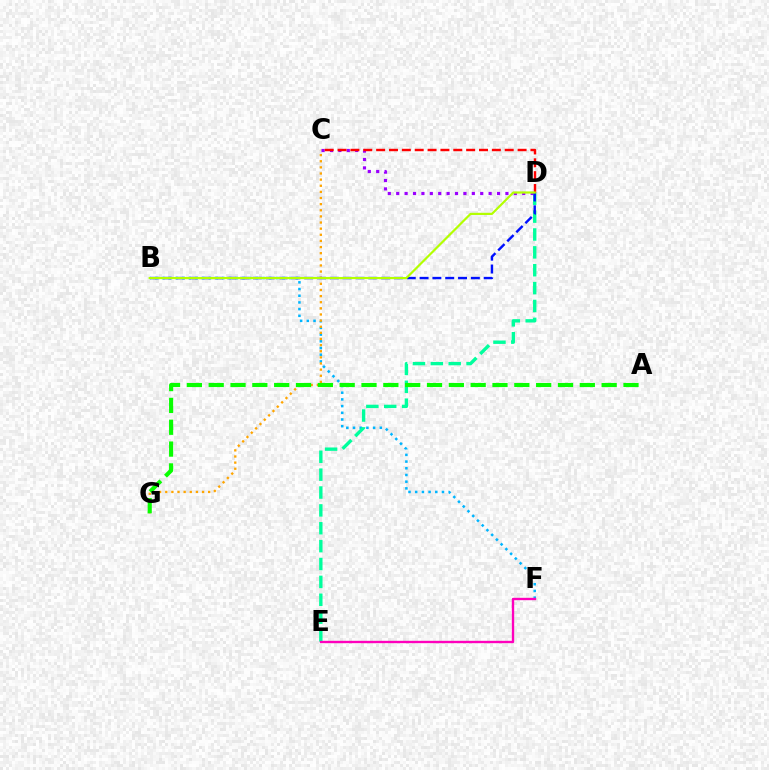{('B', 'F'): [{'color': '#00b5ff', 'line_style': 'dotted', 'thickness': 1.82}], ('D', 'E'): [{'color': '#00ff9d', 'line_style': 'dashed', 'thickness': 2.43}], ('C', 'G'): [{'color': '#ffa500', 'line_style': 'dotted', 'thickness': 1.67}], ('C', 'D'): [{'color': '#9b00ff', 'line_style': 'dotted', 'thickness': 2.28}, {'color': '#ff0000', 'line_style': 'dashed', 'thickness': 1.75}], ('A', 'G'): [{'color': '#08ff00', 'line_style': 'dashed', 'thickness': 2.97}], ('B', 'D'): [{'color': '#0010ff', 'line_style': 'dashed', 'thickness': 1.74}, {'color': '#b3ff00', 'line_style': 'solid', 'thickness': 1.58}], ('E', 'F'): [{'color': '#ff00bd', 'line_style': 'solid', 'thickness': 1.7}]}